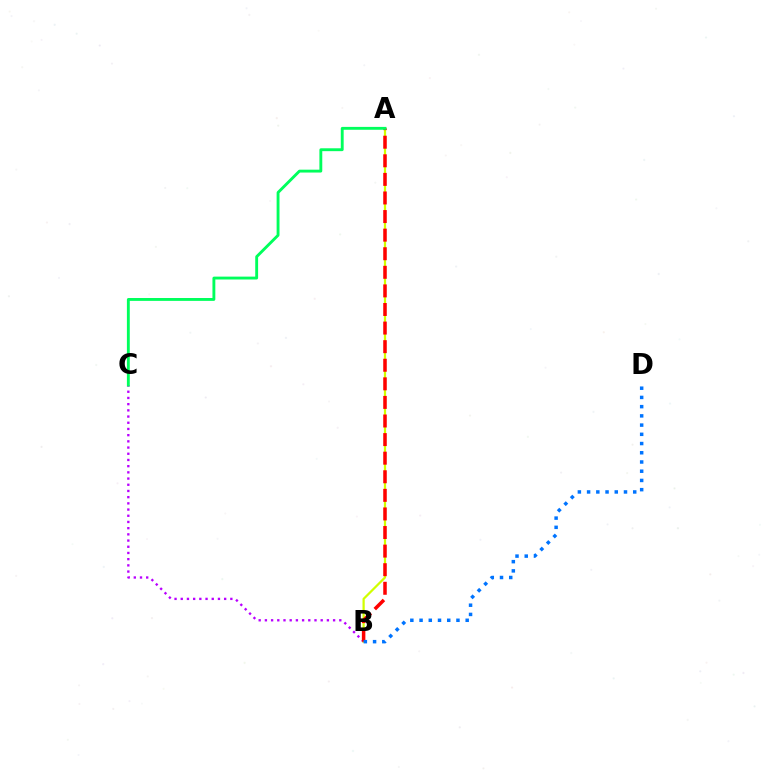{('B', 'C'): [{'color': '#b900ff', 'line_style': 'dotted', 'thickness': 1.68}], ('A', 'B'): [{'color': '#d1ff00', 'line_style': 'solid', 'thickness': 1.61}, {'color': '#ff0000', 'line_style': 'dashed', 'thickness': 2.52}], ('B', 'D'): [{'color': '#0074ff', 'line_style': 'dotted', 'thickness': 2.51}], ('A', 'C'): [{'color': '#00ff5c', 'line_style': 'solid', 'thickness': 2.07}]}